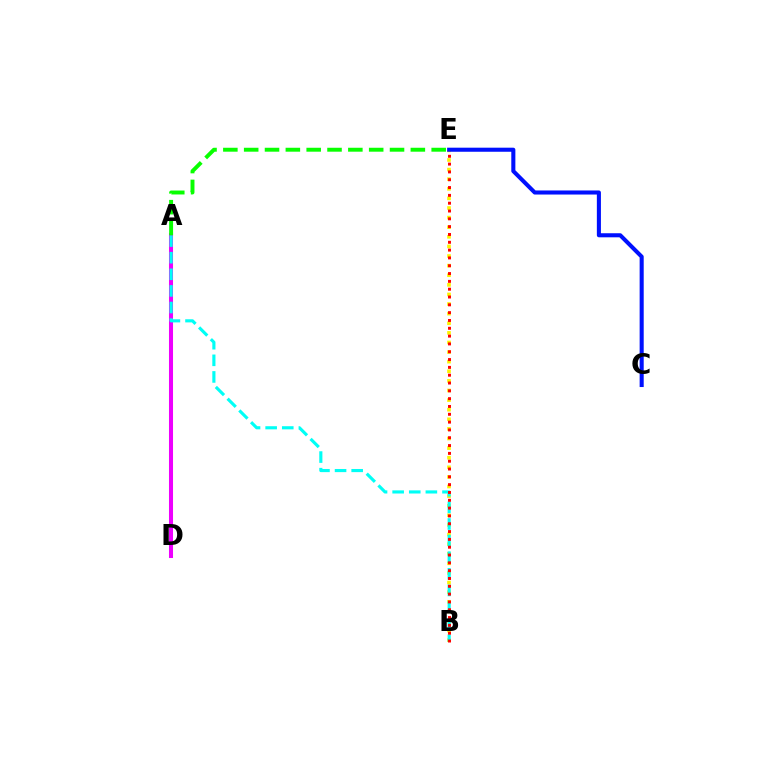{('B', 'E'): [{'color': '#fcf500', 'line_style': 'dotted', 'thickness': 2.61}, {'color': '#ff0000', 'line_style': 'dotted', 'thickness': 2.12}], ('A', 'D'): [{'color': '#ee00ff', 'line_style': 'solid', 'thickness': 2.91}], ('A', 'B'): [{'color': '#00fff6', 'line_style': 'dashed', 'thickness': 2.26}], ('A', 'E'): [{'color': '#08ff00', 'line_style': 'dashed', 'thickness': 2.83}], ('C', 'E'): [{'color': '#0010ff', 'line_style': 'solid', 'thickness': 2.93}]}